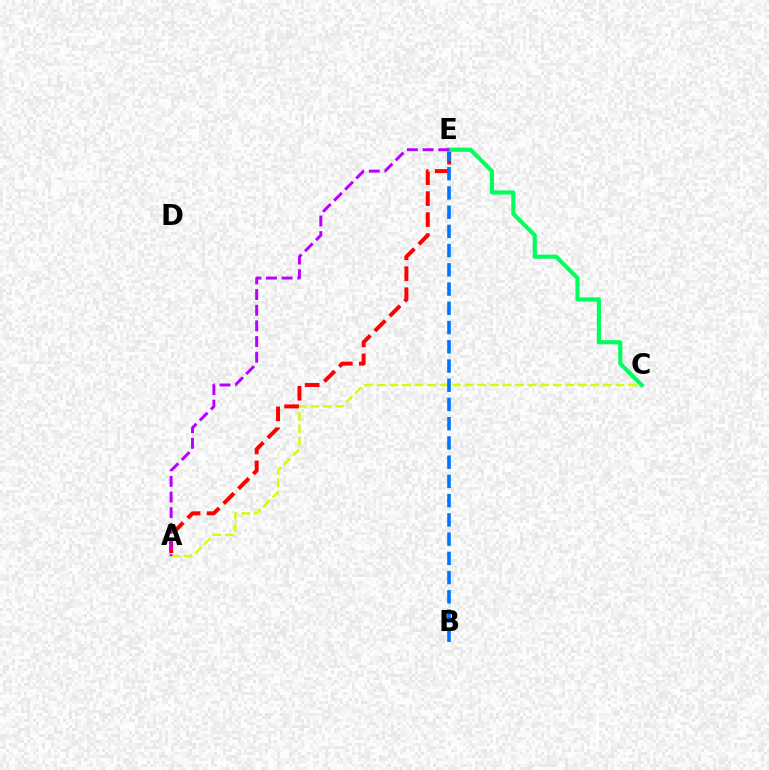{('A', 'C'): [{'color': '#d1ff00', 'line_style': 'dashed', 'thickness': 1.71}], ('A', 'E'): [{'color': '#ff0000', 'line_style': 'dashed', 'thickness': 2.85}, {'color': '#b900ff', 'line_style': 'dashed', 'thickness': 2.13}], ('B', 'E'): [{'color': '#0074ff', 'line_style': 'dashed', 'thickness': 2.61}], ('C', 'E'): [{'color': '#00ff5c', 'line_style': 'solid', 'thickness': 2.96}]}